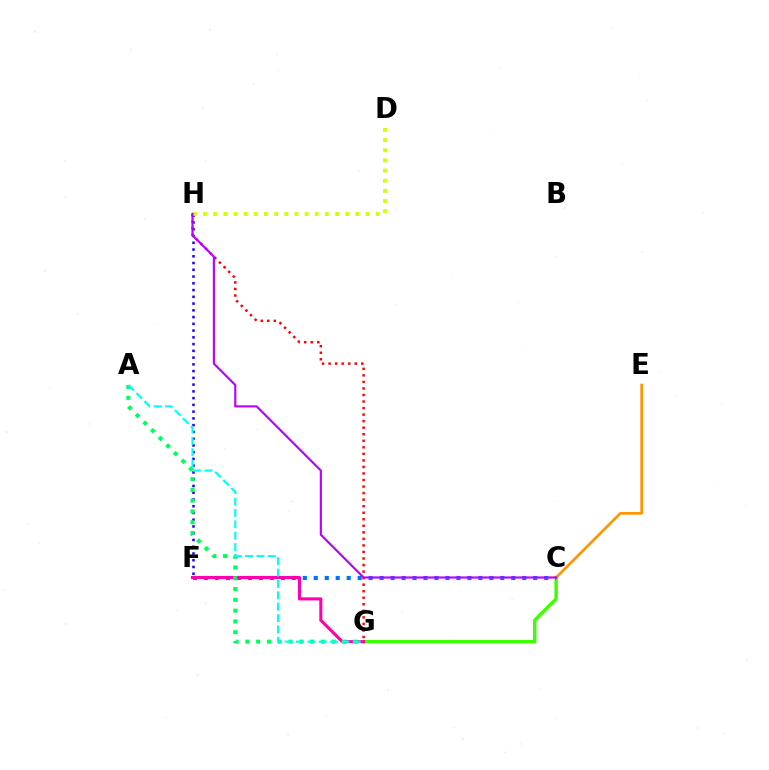{('C', 'G'): [{'color': '#3dff00', 'line_style': 'solid', 'thickness': 2.45}], ('C', 'F'): [{'color': '#0074ff', 'line_style': 'dotted', 'thickness': 2.98}], ('F', 'G'): [{'color': '#ff00ac', 'line_style': 'solid', 'thickness': 2.22}], ('F', 'H'): [{'color': '#2500ff', 'line_style': 'dotted', 'thickness': 1.84}], ('A', 'G'): [{'color': '#00ff5c', 'line_style': 'dotted', 'thickness': 2.93}, {'color': '#00fff6', 'line_style': 'dashed', 'thickness': 1.55}], ('G', 'H'): [{'color': '#ff0000', 'line_style': 'dotted', 'thickness': 1.78}], ('C', 'E'): [{'color': '#ff9400', 'line_style': 'solid', 'thickness': 1.9}], ('D', 'H'): [{'color': '#d1ff00', 'line_style': 'dotted', 'thickness': 2.76}], ('C', 'H'): [{'color': '#b900ff', 'line_style': 'solid', 'thickness': 1.54}]}